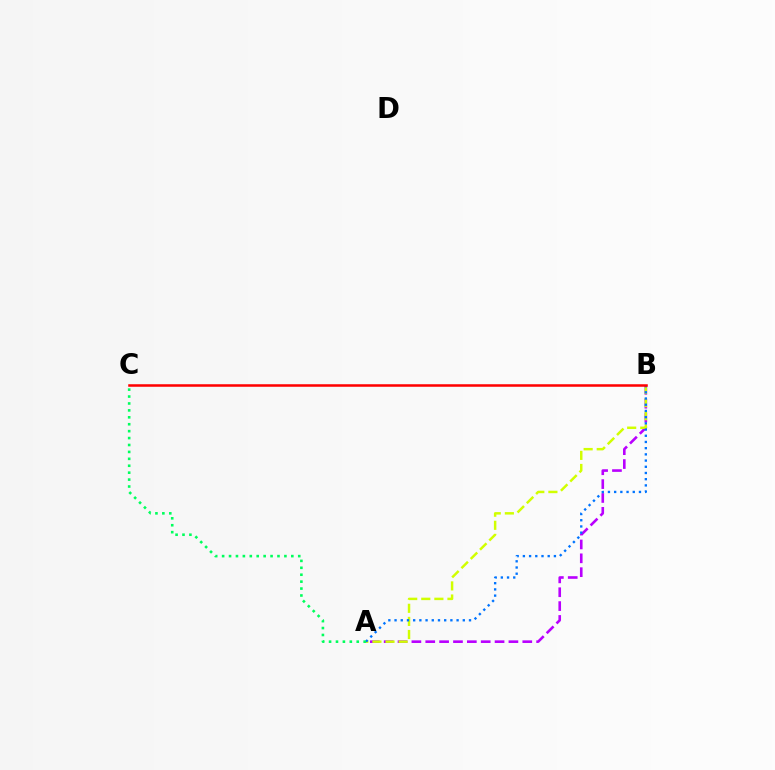{('A', 'B'): [{'color': '#b900ff', 'line_style': 'dashed', 'thickness': 1.88}, {'color': '#d1ff00', 'line_style': 'dashed', 'thickness': 1.78}, {'color': '#0074ff', 'line_style': 'dotted', 'thickness': 1.69}], ('A', 'C'): [{'color': '#00ff5c', 'line_style': 'dotted', 'thickness': 1.88}], ('B', 'C'): [{'color': '#ff0000', 'line_style': 'solid', 'thickness': 1.82}]}